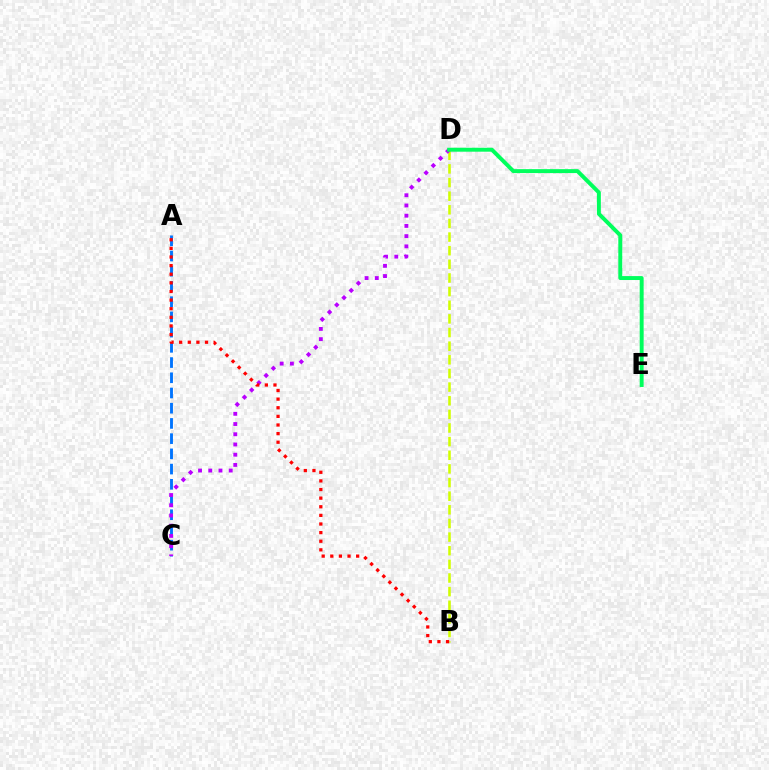{('A', 'C'): [{'color': '#0074ff', 'line_style': 'dashed', 'thickness': 2.07}], ('B', 'D'): [{'color': '#d1ff00', 'line_style': 'dashed', 'thickness': 1.85}], ('C', 'D'): [{'color': '#b900ff', 'line_style': 'dotted', 'thickness': 2.78}], ('A', 'B'): [{'color': '#ff0000', 'line_style': 'dotted', 'thickness': 2.34}], ('D', 'E'): [{'color': '#00ff5c', 'line_style': 'solid', 'thickness': 2.84}]}